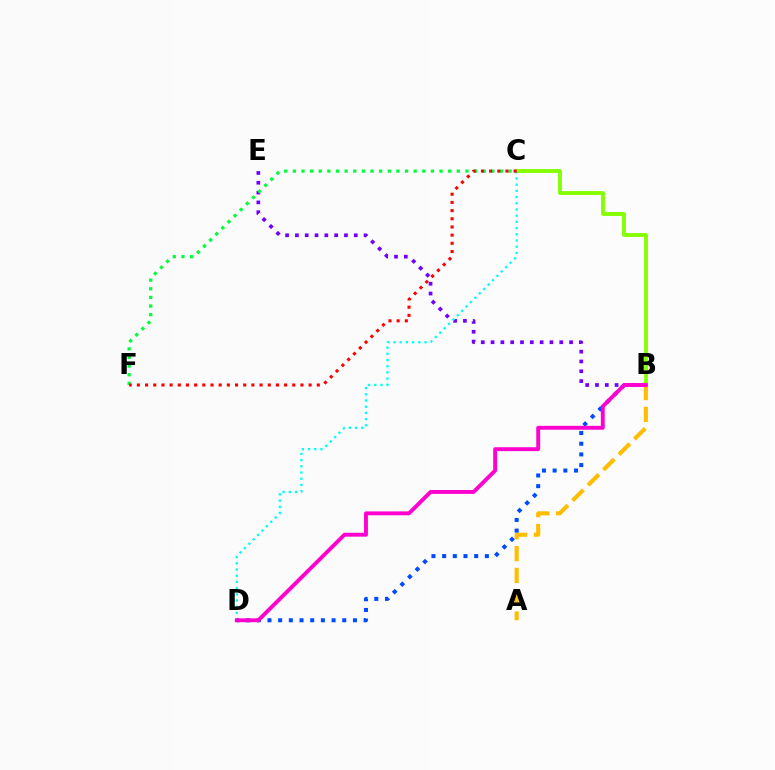{('B', 'C'): [{'color': '#84ff00', 'line_style': 'solid', 'thickness': 2.78}], ('B', 'E'): [{'color': '#7200ff', 'line_style': 'dotted', 'thickness': 2.67}], ('C', 'F'): [{'color': '#00ff39', 'line_style': 'dotted', 'thickness': 2.34}, {'color': '#ff0000', 'line_style': 'dotted', 'thickness': 2.22}], ('C', 'D'): [{'color': '#00fff6', 'line_style': 'dotted', 'thickness': 1.68}], ('A', 'B'): [{'color': '#ffbd00', 'line_style': 'dashed', 'thickness': 2.96}], ('B', 'D'): [{'color': '#004bff', 'line_style': 'dotted', 'thickness': 2.9}, {'color': '#ff00cf', 'line_style': 'solid', 'thickness': 2.8}]}